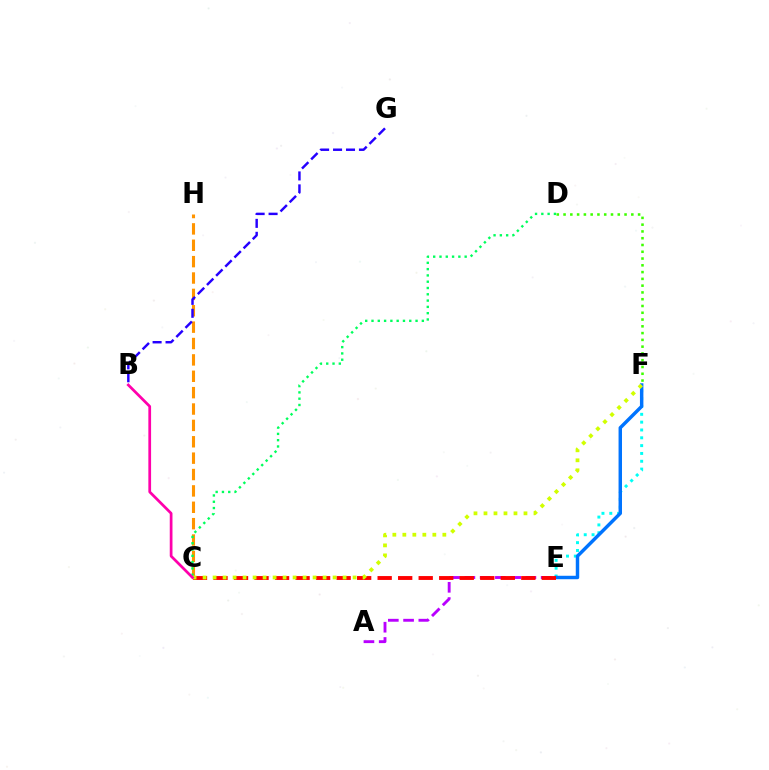{('C', 'H'): [{'color': '#ff9400', 'line_style': 'dashed', 'thickness': 2.22}], ('B', 'G'): [{'color': '#2500ff', 'line_style': 'dashed', 'thickness': 1.76}], ('A', 'E'): [{'color': '#b900ff', 'line_style': 'dashed', 'thickness': 2.07}], ('C', 'D'): [{'color': '#00ff5c', 'line_style': 'dotted', 'thickness': 1.71}], ('E', 'F'): [{'color': '#00fff6', 'line_style': 'dotted', 'thickness': 2.13}, {'color': '#0074ff', 'line_style': 'solid', 'thickness': 2.48}], ('D', 'F'): [{'color': '#3dff00', 'line_style': 'dotted', 'thickness': 1.84}], ('C', 'E'): [{'color': '#ff0000', 'line_style': 'dashed', 'thickness': 2.79}], ('C', 'F'): [{'color': '#d1ff00', 'line_style': 'dotted', 'thickness': 2.72}], ('B', 'C'): [{'color': '#ff00ac', 'line_style': 'solid', 'thickness': 1.97}]}